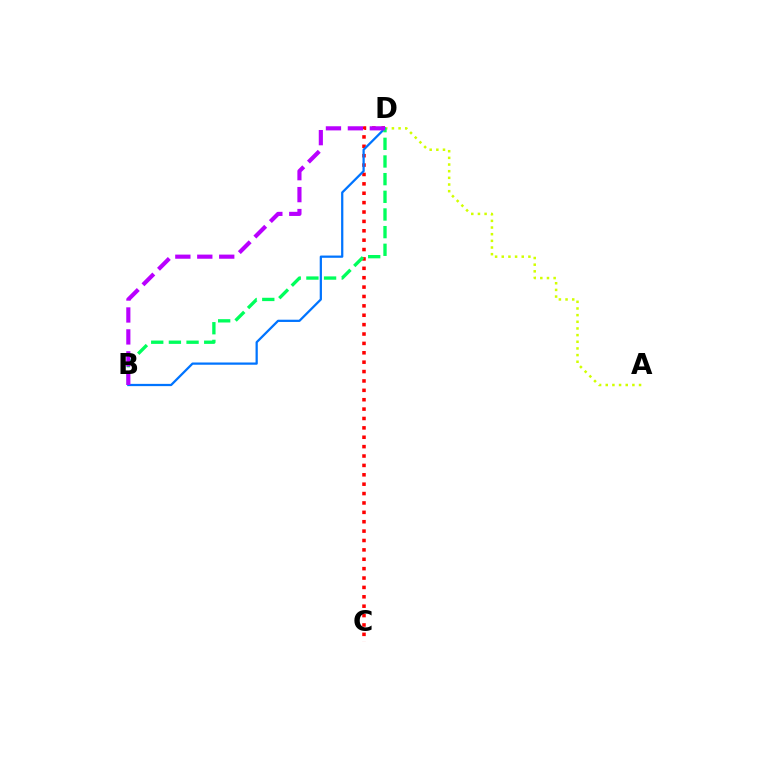{('C', 'D'): [{'color': '#ff0000', 'line_style': 'dotted', 'thickness': 2.55}], ('A', 'D'): [{'color': '#d1ff00', 'line_style': 'dotted', 'thickness': 1.81}], ('B', 'D'): [{'color': '#0074ff', 'line_style': 'solid', 'thickness': 1.62}, {'color': '#00ff5c', 'line_style': 'dashed', 'thickness': 2.4}, {'color': '#b900ff', 'line_style': 'dashed', 'thickness': 2.98}]}